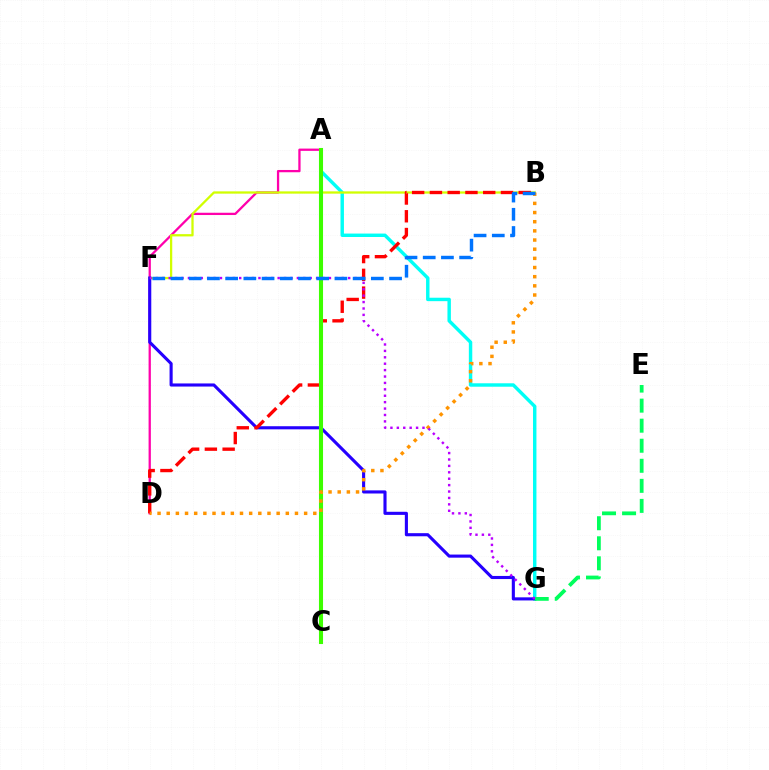{('A', 'D'): [{'color': '#ff00ac', 'line_style': 'solid', 'thickness': 1.64}], ('A', 'G'): [{'color': '#00fff6', 'line_style': 'solid', 'thickness': 2.47}], ('B', 'F'): [{'color': '#d1ff00', 'line_style': 'solid', 'thickness': 1.64}, {'color': '#0074ff', 'line_style': 'dashed', 'thickness': 2.47}], ('F', 'G'): [{'color': '#2500ff', 'line_style': 'solid', 'thickness': 2.24}, {'color': '#b900ff', 'line_style': 'dotted', 'thickness': 1.74}], ('E', 'G'): [{'color': '#00ff5c', 'line_style': 'dashed', 'thickness': 2.72}], ('B', 'D'): [{'color': '#ff0000', 'line_style': 'dashed', 'thickness': 2.41}, {'color': '#ff9400', 'line_style': 'dotted', 'thickness': 2.49}], ('A', 'C'): [{'color': '#3dff00', 'line_style': 'solid', 'thickness': 2.94}]}